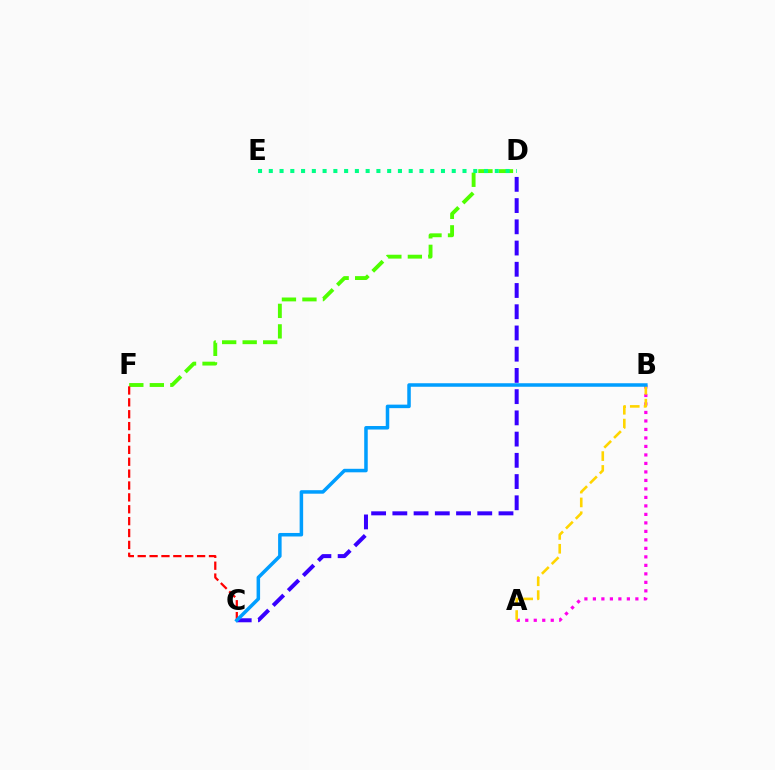{('A', 'B'): [{'color': '#ff00ed', 'line_style': 'dotted', 'thickness': 2.31}, {'color': '#ffd500', 'line_style': 'dashed', 'thickness': 1.88}], ('D', 'F'): [{'color': '#4fff00', 'line_style': 'dashed', 'thickness': 2.79}], ('C', 'F'): [{'color': '#ff0000', 'line_style': 'dashed', 'thickness': 1.61}], ('C', 'D'): [{'color': '#3700ff', 'line_style': 'dashed', 'thickness': 2.88}], ('D', 'E'): [{'color': '#00ff86', 'line_style': 'dotted', 'thickness': 2.92}], ('B', 'C'): [{'color': '#009eff', 'line_style': 'solid', 'thickness': 2.53}]}